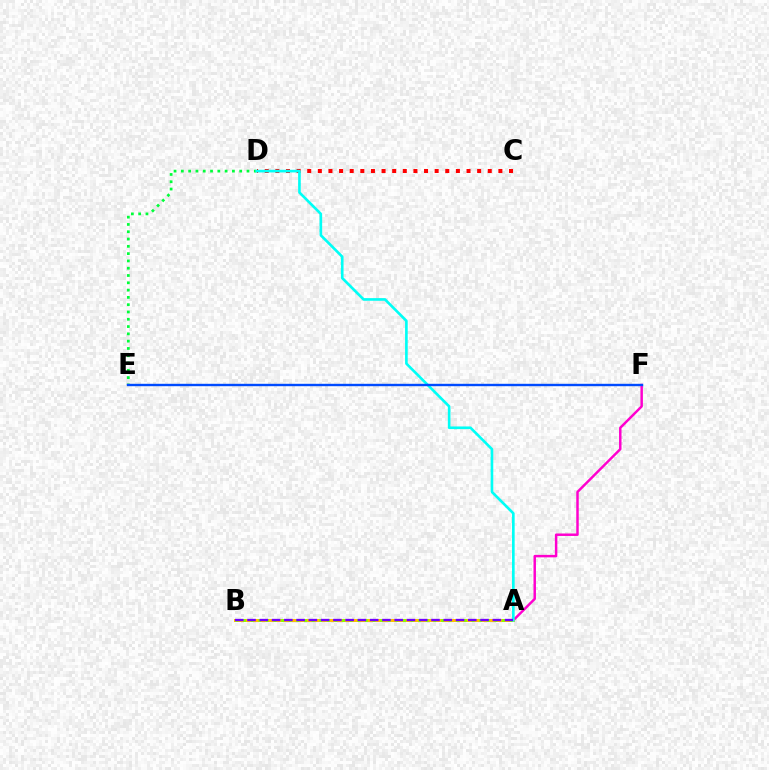{('B', 'F'): [{'color': '#ff00cf', 'line_style': 'solid', 'thickness': 1.78}], ('A', 'B'): [{'color': '#ffbd00', 'line_style': 'solid', 'thickness': 2.13}, {'color': '#84ff00', 'line_style': 'dotted', 'thickness': 2.07}, {'color': '#7200ff', 'line_style': 'dashed', 'thickness': 1.67}], ('C', 'D'): [{'color': '#ff0000', 'line_style': 'dotted', 'thickness': 2.89}], ('D', 'E'): [{'color': '#00ff39', 'line_style': 'dotted', 'thickness': 1.98}], ('A', 'D'): [{'color': '#00fff6', 'line_style': 'solid', 'thickness': 1.9}], ('E', 'F'): [{'color': '#004bff', 'line_style': 'solid', 'thickness': 1.72}]}